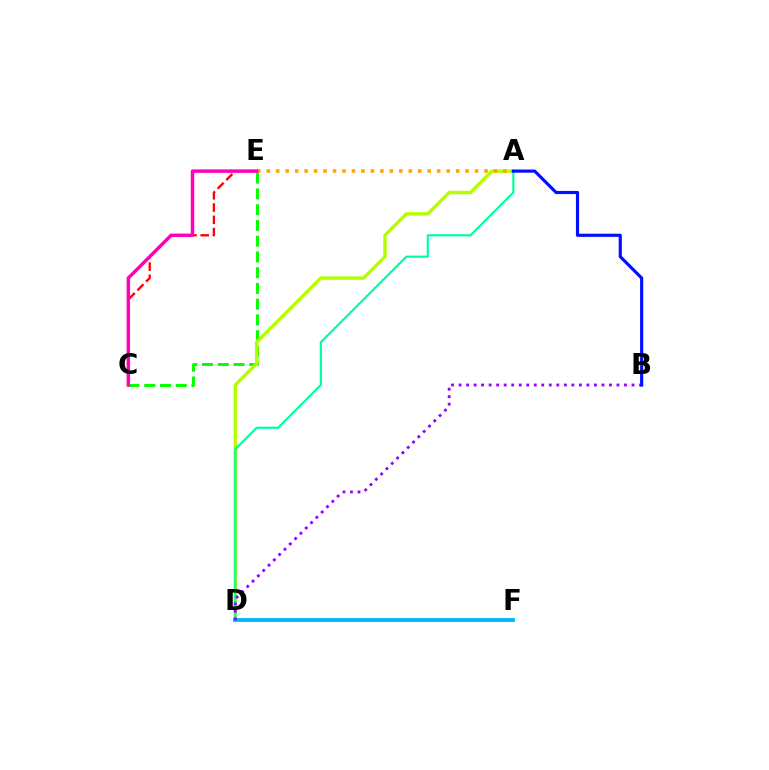{('C', 'E'): [{'color': '#ff0000', 'line_style': 'dashed', 'thickness': 1.67}, {'color': '#08ff00', 'line_style': 'dashed', 'thickness': 2.14}, {'color': '#ff00bd', 'line_style': 'solid', 'thickness': 2.49}], ('A', 'D'): [{'color': '#b3ff00', 'line_style': 'solid', 'thickness': 2.47}, {'color': '#00ff9d', 'line_style': 'solid', 'thickness': 1.58}], ('A', 'E'): [{'color': '#ffa500', 'line_style': 'dotted', 'thickness': 2.57}], ('D', 'F'): [{'color': '#00b5ff', 'line_style': 'solid', 'thickness': 2.75}], ('B', 'D'): [{'color': '#9b00ff', 'line_style': 'dotted', 'thickness': 2.04}], ('A', 'B'): [{'color': '#0010ff', 'line_style': 'solid', 'thickness': 2.27}]}